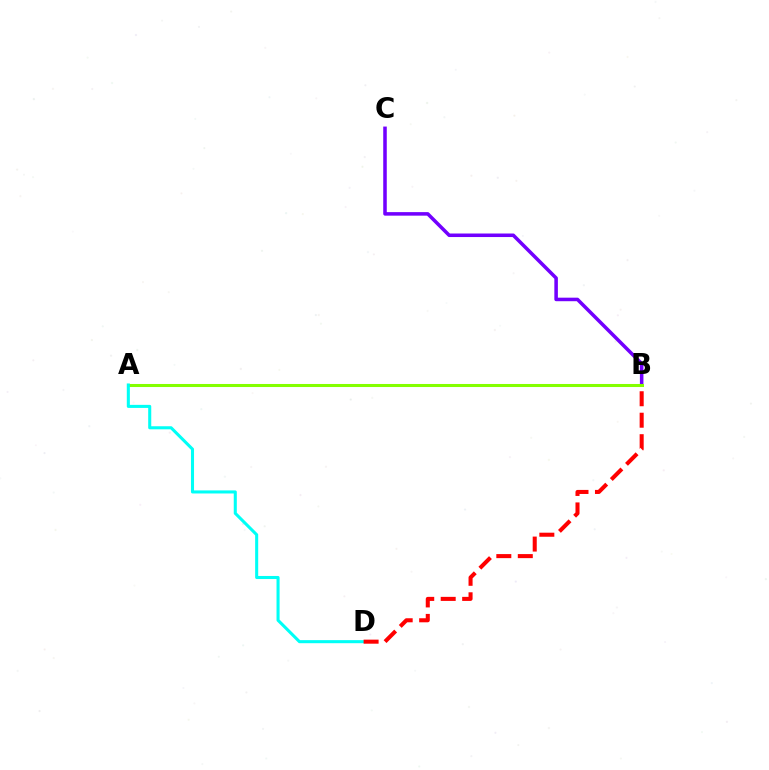{('B', 'C'): [{'color': '#7200ff', 'line_style': 'solid', 'thickness': 2.55}], ('A', 'B'): [{'color': '#84ff00', 'line_style': 'solid', 'thickness': 2.19}], ('A', 'D'): [{'color': '#00fff6', 'line_style': 'solid', 'thickness': 2.2}], ('B', 'D'): [{'color': '#ff0000', 'line_style': 'dashed', 'thickness': 2.92}]}